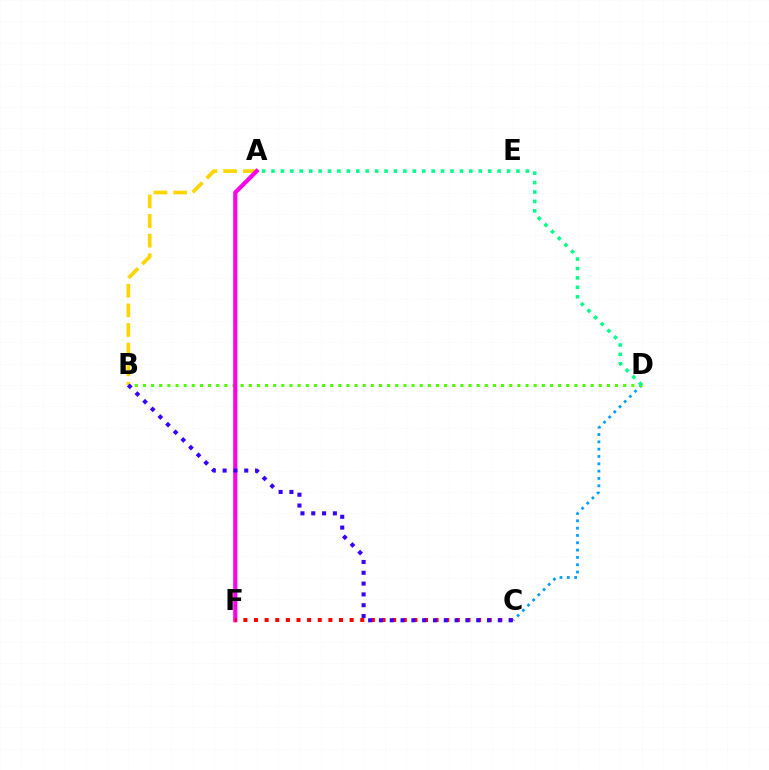{('A', 'B'): [{'color': '#ffd500', 'line_style': 'dashed', 'thickness': 2.67}], ('C', 'D'): [{'color': '#009eff', 'line_style': 'dotted', 'thickness': 1.99}], ('B', 'D'): [{'color': '#4fff00', 'line_style': 'dotted', 'thickness': 2.21}], ('A', 'F'): [{'color': '#ff00ed', 'line_style': 'solid', 'thickness': 2.99}], ('C', 'F'): [{'color': '#ff0000', 'line_style': 'dotted', 'thickness': 2.89}], ('A', 'D'): [{'color': '#00ff86', 'line_style': 'dotted', 'thickness': 2.56}], ('B', 'C'): [{'color': '#3700ff', 'line_style': 'dotted', 'thickness': 2.94}]}